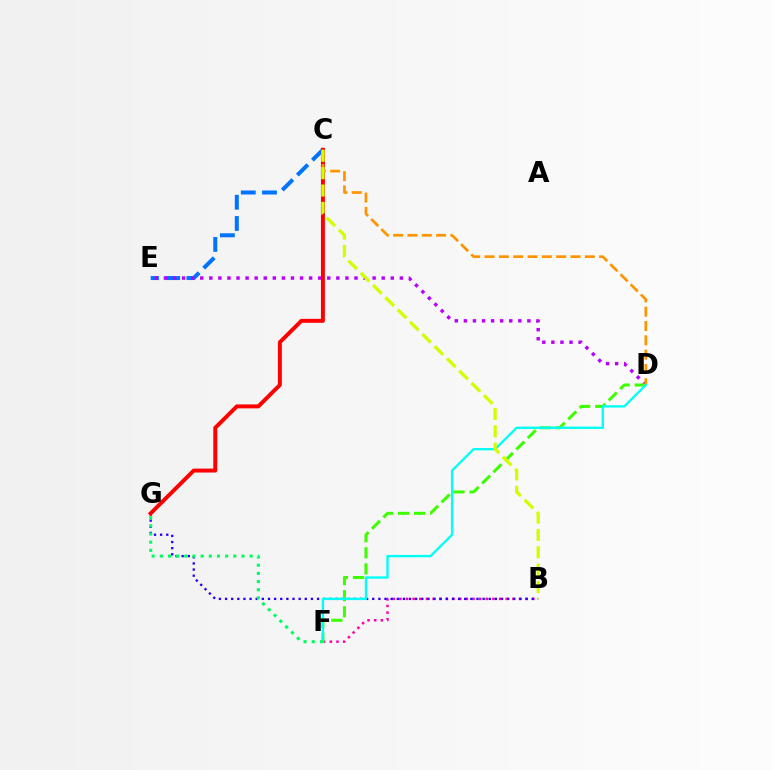{('C', 'E'): [{'color': '#0074ff', 'line_style': 'dashed', 'thickness': 2.88}], ('B', 'F'): [{'color': '#ff00ac', 'line_style': 'dotted', 'thickness': 1.81}], ('B', 'G'): [{'color': '#2500ff', 'line_style': 'dotted', 'thickness': 1.67}], ('D', 'E'): [{'color': '#b900ff', 'line_style': 'dotted', 'thickness': 2.47}], ('C', 'G'): [{'color': '#ff0000', 'line_style': 'solid', 'thickness': 2.84}], ('D', 'F'): [{'color': '#3dff00', 'line_style': 'dashed', 'thickness': 2.19}, {'color': '#00fff6', 'line_style': 'solid', 'thickness': 1.69}], ('C', 'D'): [{'color': '#ff9400', 'line_style': 'dashed', 'thickness': 1.95}], ('F', 'G'): [{'color': '#00ff5c', 'line_style': 'dotted', 'thickness': 2.22}], ('B', 'C'): [{'color': '#d1ff00', 'line_style': 'dashed', 'thickness': 2.36}]}